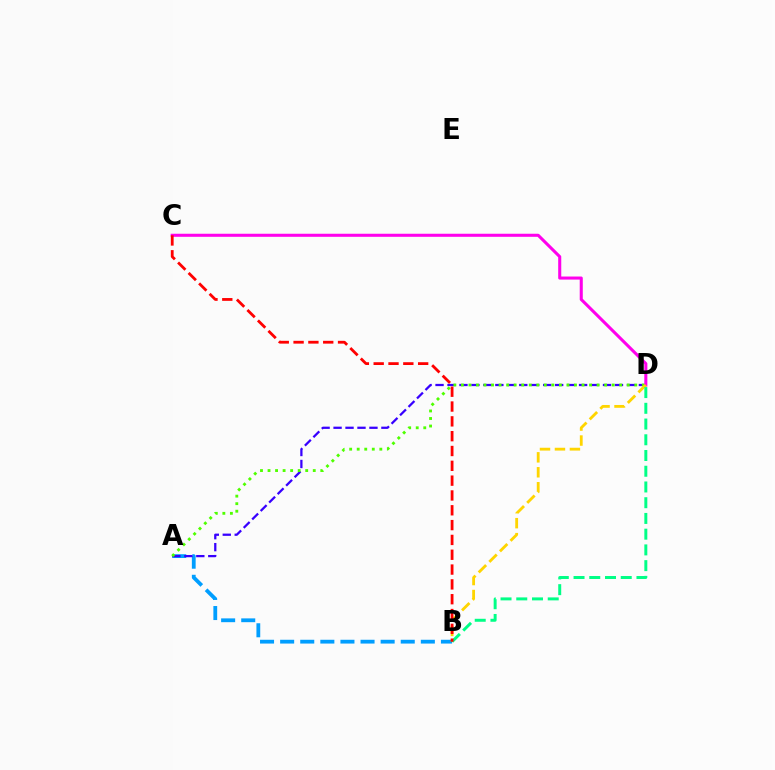{('A', 'B'): [{'color': '#009eff', 'line_style': 'dashed', 'thickness': 2.73}], ('A', 'D'): [{'color': '#3700ff', 'line_style': 'dashed', 'thickness': 1.62}, {'color': '#4fff00', 'line_style': 'dotted', 'thickness': 2.05}], ('C', 'D'): [{'color': '#ff00ed', 'line_style': 'solid', 'thickness': 2.2}], ('B', 'D'): [{'color': '#ffd500', 'line_style': 'dashed', 'thickness': 2.03}, {'color': '#00ff86', 'line_style': 'dashed', 'thickness': 2.14}], ('B', 'C'): [{'color': '#ff0000', 'line_style': 'dashed', 'thickness': 2.01}]}